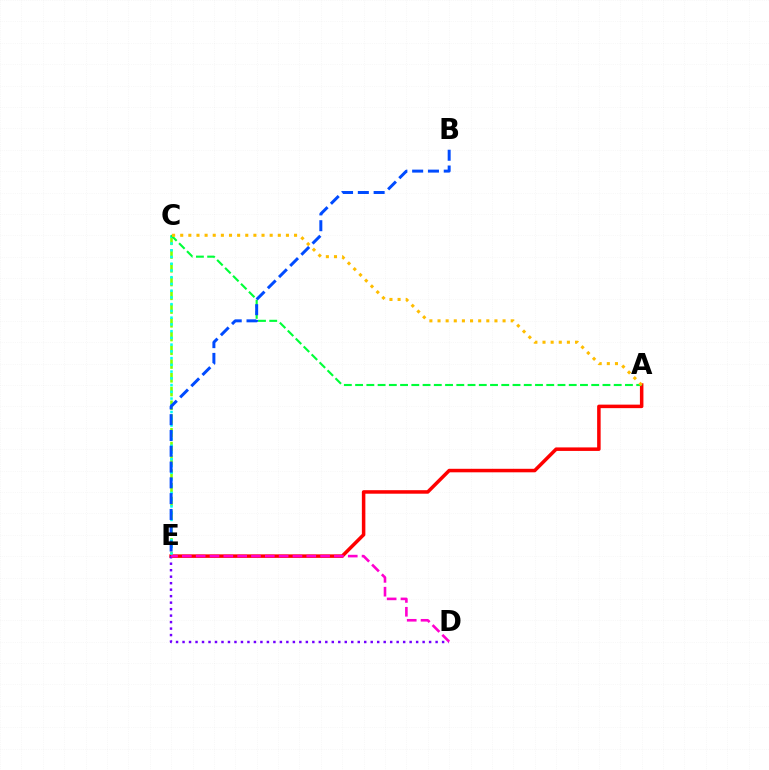{('C', 'E'): [{'color': '#84ff00', 'line_style': 'dashed', 'thickness': 1.87}, {'color': '#00fff6', 'line_style': 'dotted', 'thickness': 1.83}], ('A', 'E'): [{'color': '#ff0000', 'line_style': 'solid', 'thickness': 2.53}], ('D', 'E'): [{'color': '#7200ff', 'line_style': 'dotted', 'thickness': 1.76}, {'color': '#ff00cf', 'line_style': 'dashed', 'thickness': 1.88}], ('A', 'C'): [{'color': '#00ff39', 'line_style': 'dashed', 'thickness': 1.53}, {'color': '#ffbd00', 'line_style': 'dotted', 'thickness': 2.21}], ('B', 'E'): [{'color': '#004bff', 'line_style': 'dashed', 'thickness': 2.15}]}